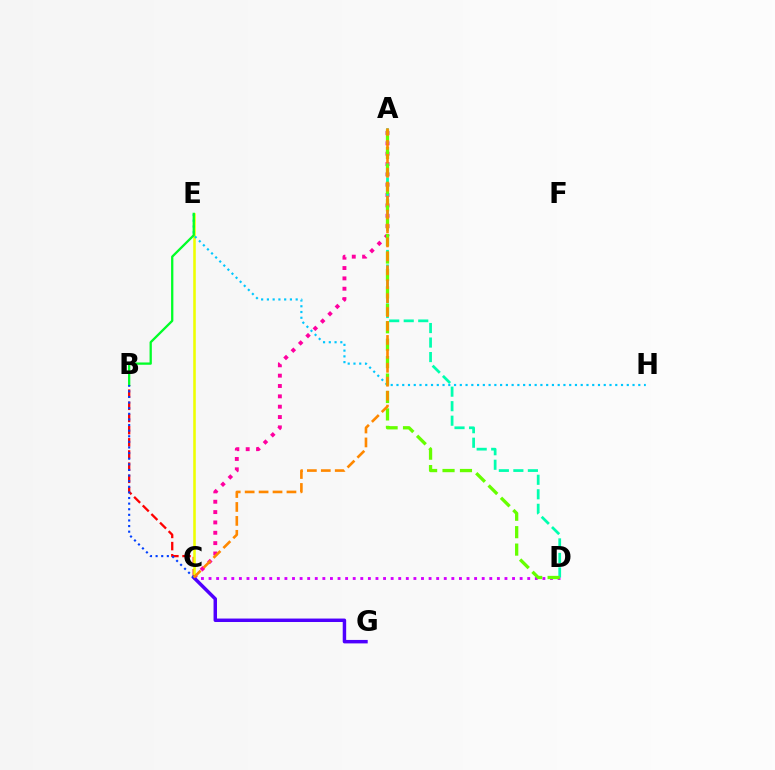{('C', 'D'): [{'color': '#d600ff', 'line_style': 'dotted', 'thickness': 2.06}], ('A', 'C'): [{'color': '#ff00a0', 'line_style': 'dotted', 'thickness': 2.81}, {'color': '#ff8800', 'line_style': 'dashed', 'thickness': 1.89}], ('B', 'C'): [{'color': '#ff0000', 'line_style': 'dashed', 'thickness': 1.65}, {'color': '#003fff', 'line_style': 'dotted', 'thickness': 1.53}], ('A', 'D'): [{'color': '#00ffaf', 'line_style': 'dashed', 'thickness': 1.97}, {'color': '#66ff00', 'line_style': 'dashed', 'thickness': 2.37}], ('C', 'E'): [{'color': '#eeff00', 'line_style': 'solid', 'thickness': 1.85}], ('E', 'H'): [{'color': '#00c7ff', 'line_style': 'dotted', 'thickness': 1.56}], ('C', 'G'): [{'color': '#4f00ff', 'line_style': 'solid', 'thickness': 2.49}], ('B', 'E'): [{'color': '#00ff27', 'line_style': 'solid', 'thickness': 1.65}]}